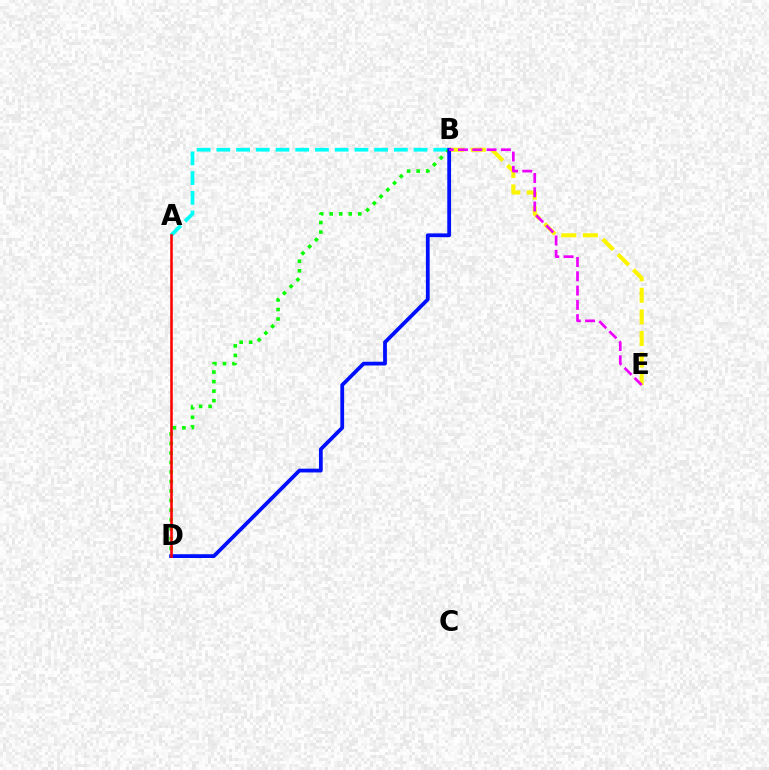{('A', 'B'): [{'color': '#00fff6', 'line_style': 'dashed', 'thickness': 2.68}], ('B', 'D'): [{'color': '#08ff00', 'line_style': 'dotted', 'thickness': 2.59}, {'color': '#0010ff', 'line_style': 'solid', 'thickness': 2.72}], ('B', 'E'): [{'color': '#fcf500', 'line_style': 'dashed', 'thickness': 2.93}, {'color': '#ee00ff', 'line_style': 'dashed', 'thickness': 1.94}], ('A', 'D'): [{'color': '#ff0000', 'line_style': 'solid', 'thickness': 1.84}]}